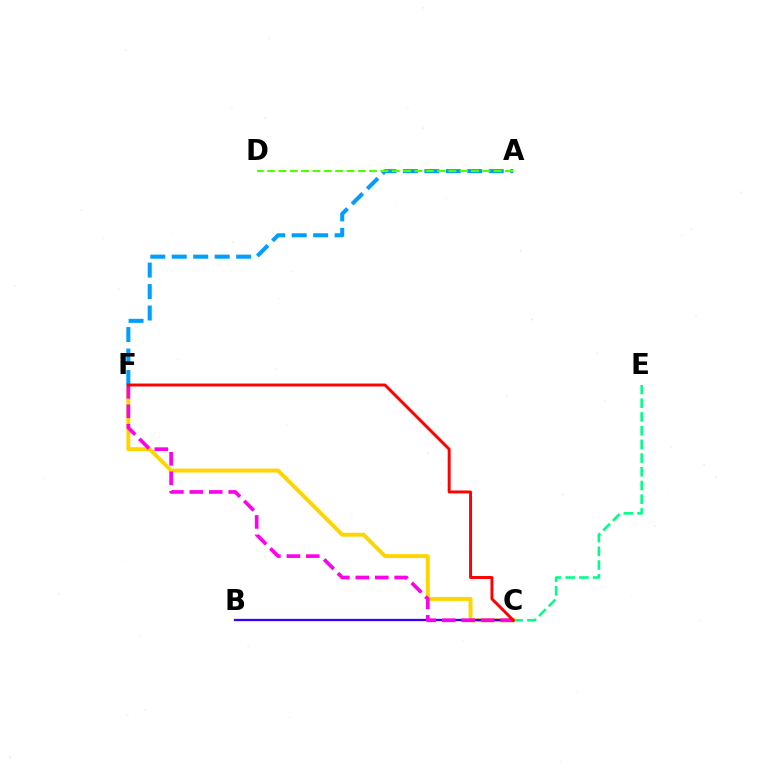{('C', 'E'): [{'color': '#00ff86', 'line_style': 'dashed', 'thickness': 1.86}], ('C', 'F'): [{'color': '#ffd500', 'line_style': 'solid', 'thickness': 2.84}, {'color': '#ff00ed', 'line_style': 'dashed', 'thickness': 2.64}, {'color': '#ff0000', 'line_style': 'solid', 'thickness': 2.12}], ('A', 'F'): [{'color': '#009eff', 'line_style': 'dashed', 'thickness': 2.92}], ('B', 'C'): [{'color': '#3700ff', 'line_style': 'solid', 'thickness': 1.66}], ('A', 'D'): [{'color': '#4fff00', 'line_style': 'dashed', 'thickness': 1.54}]}